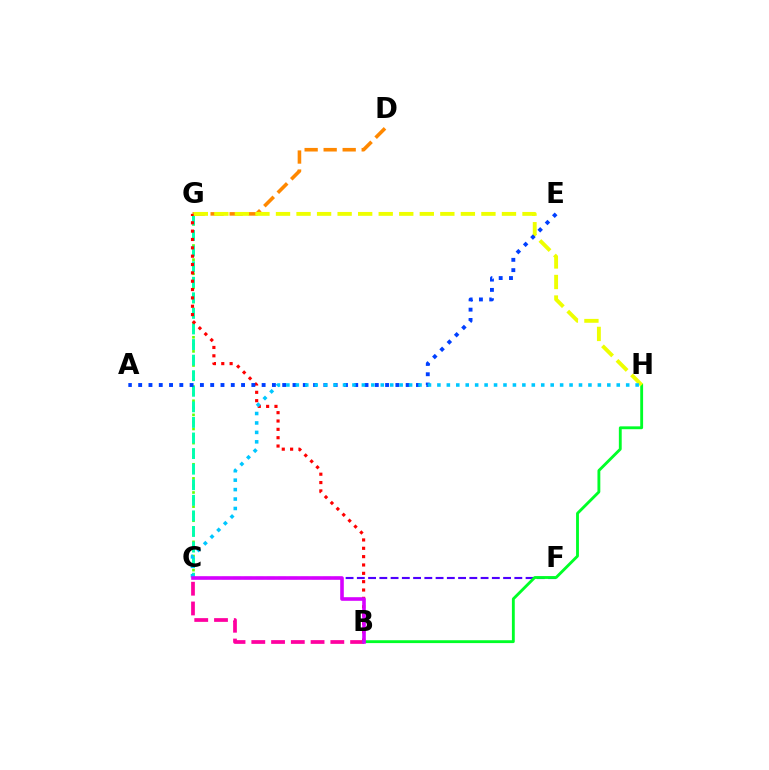{('B', 'C'): [{'color': '#ff00a0', 'line_style': 'dashed', 'thickness': 2.68}, {'color': '#d600ff', 'line_style': 'solid', 'thickness': 2.59}], ('C', 'F'): [{'color': '#4f00ff', 'line_style': 'dashed', 'thickness': 1.53}], ('C', 'G'): [{'color': '#66ff00', 'line_style': 'dotted', 'thickness': 1.92}, {'color': '#00ffaf', 'line_style': 'dashed', 'thickness': 2.12}], ('D', 'G'): [{'color': '#ff8800', 'line_style': 'dashed', 'thickness': 2.58}], ('B', 'G'): [{'color': '#ff0000', 'line_style': 'dotted', 'thickness': 2.27}], ('B', 'H'): [{'color': '#00ff27', 'line_style': 'solid', 'thickness': 2.05}], ('G', 'H'): [{'color': '#eeff00', 'line_style': 'dashed', 'thickness': 2.79}], ('A', 'E'): [{'color': '#003fff', 'line_style': 'dotted', 'thickness': 2.8}], ('C', 'H'): [{'color': '#00c7ff', 'line_style': 'dotted', 'thickness': 2.56}]}